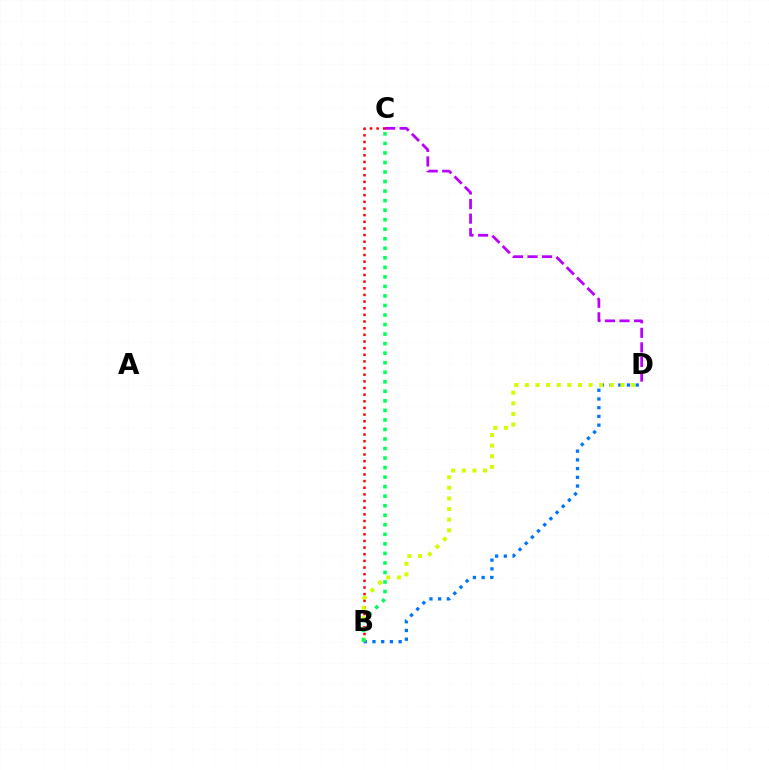{('B', 'C'): [{'color': '#ff0000', 'line_style': 'dotted', 'thickness': 1.81}, {'color': '#00ff5c', 'line_style': 'dotted', 'thickness': 2.59}], ('B', 'D'): [{'color': '#0074ff', 'line_style': 'dotted', 'thickness': 2.37}, {'color': '#d1ff00', 'line_style': 'dotted', 'thickness': 2.88}], ('C', 'D'): [{'color': '#b900ff', 'line_style': 'dashed', 'thickness': 1.98}]}